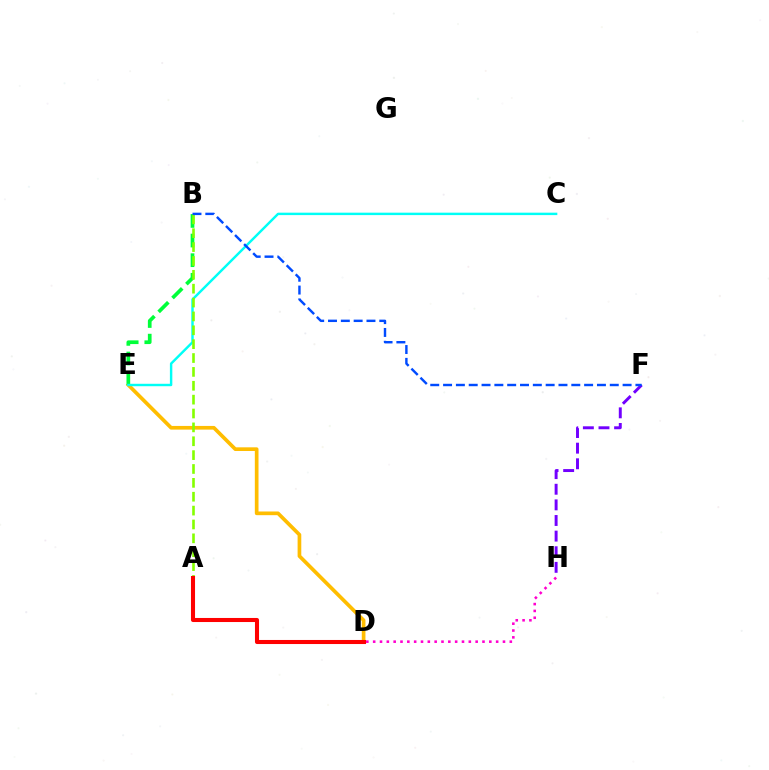{('D', 'E'): [{'color': '#ffbd00', 'line_style': 'solid', 'thickness': 2.65}], ('B', 'E'): [{'color': '#00ff39', 'line_style': 'dashed', 'thickness': 2.67}], ('D', 'H'): [{'color': '#ff00cf', 'line_style': 'dotted', 'thickness': 1.86}], ('C', 'E'): [{'color': '#00fff6', 'line_style': 'solid', 'thickness': 1.75}], ('F', 'H'): [{'color': '#7200ff', 'line_style': 'dashed', 'thickness': 2.12}], ('A', 'B'): [{'color': '#84ff00', 'line_style': 'dashed', 'thickness': 1.88}], ('B', 'F'): [{'color': '#004bff', 'line_style': 'dashed', 'thickness': 1.74}], ('A', 'D'): [{'color': '#ff0000', 'line_style': 'solid', 'thickness': 2.93}]}